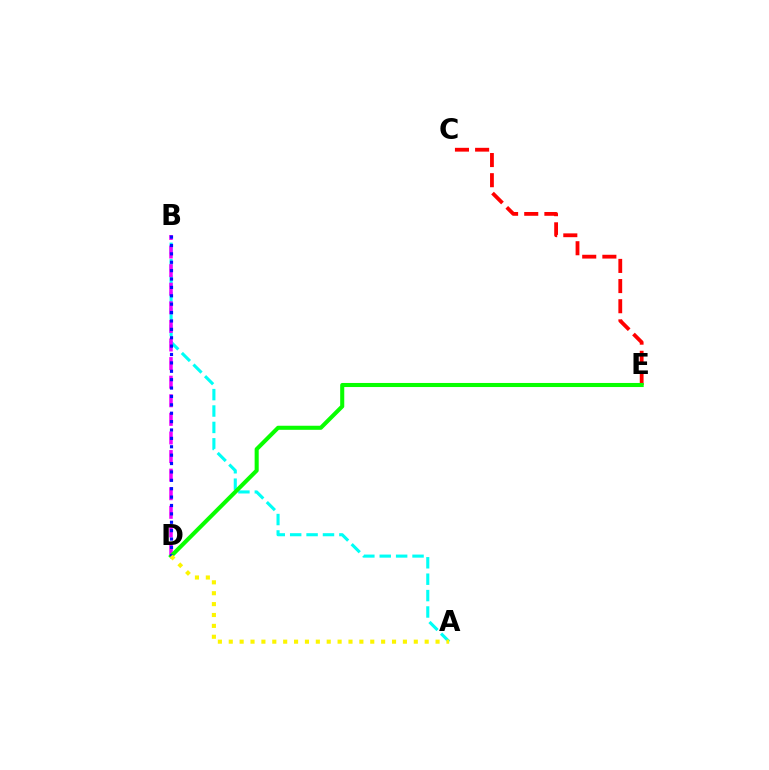{('A', 'B'): [{'color': '#00fff6', 'line_style': 'dashed', 'thickness': 2.23}], ('C', 'E'): [{'color': '#ff0000', 'line_style': 'dashed', 'thickness': 2.74}], ('B', 'D'): [{'color': '#ee00ff', 'line_style': 'dashed', 'thickness': 2.53}, {'color': '#0010ff', 'line_style': 'dotted', 'thickness': 2.28}], ('D', 'E'): [{'color': '#08ff00', 'line_style': 'solid', 'thickness': 2.93}], ('A', 'D'): [{'color': '#fcf500', 'line_style': 'dotted', 'thickness': 2.96}]}